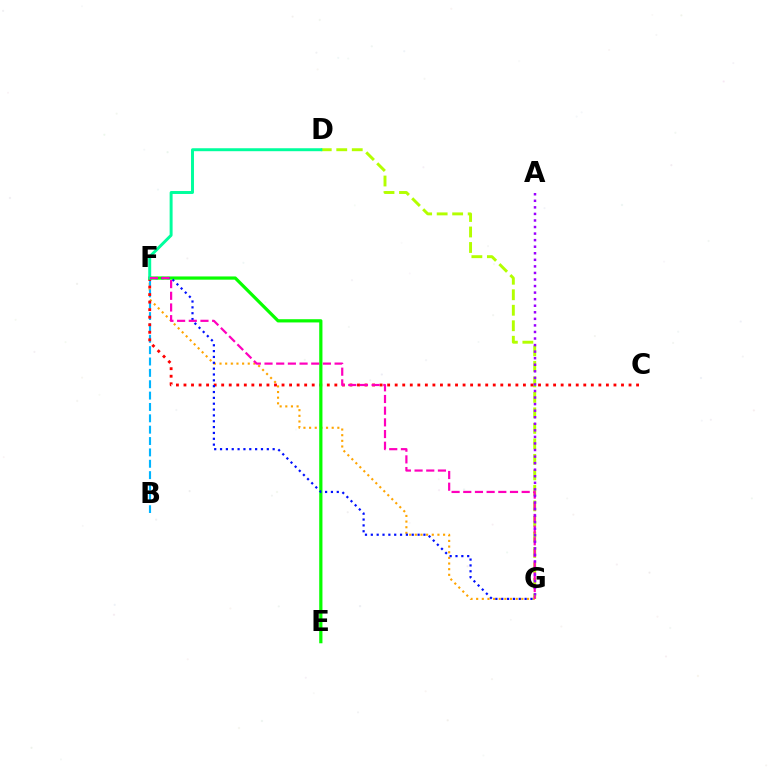{('F', 'G'): [{'color': '#ffa500', 'line_style': 'dotted', 'thickness': 1.53}, {'color': '#0010ff', 'line_style': 'dotted', 'thickness': 1.59}, {'color': '#ff00bd', 'line_style': 'dashed', 'thickness': 1.59}], ('D', 'G'): [{'color': '#b3ff00', 'line_style': 'dashed', 'thickness': 2.11}], ('B', 'F'): [{'color': '#00b5ff', 'line_style': 'dashed', 'thickness': 1.54}], ('C', 'F'): [{'color': '#ff0000', 'line_style': 'dotted', 'thickness': 2.05}], ('E', 'F'): [{'color': '#08ff00', 'line_style': 'solid', 'thickness': 2.32}], ('D', 'F'): [{'color': '#00ff9d', 'line_style': 'solid', 'thickness': 2.13}], ('A', 'G'): [{'color': '#9b00ff', 'line_style': 'dotted', 'thickness': 1.78}]}